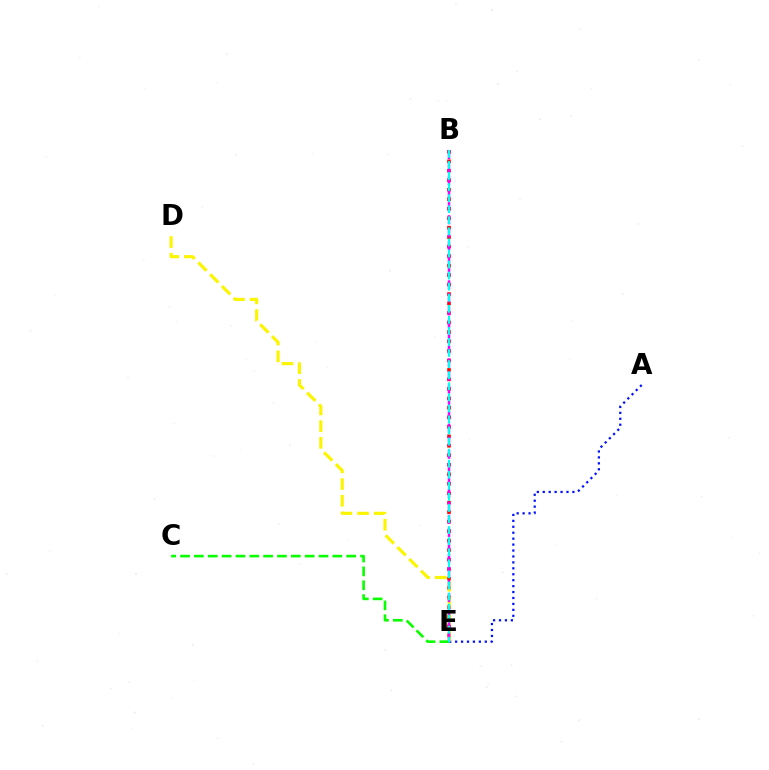{('B', 'E'): [{'color': '#ff0000', 'line_style': 'dotted', 'thickness': 2.58}, {'color': '#ee00ff', 'line_style': 'dashed', 'thickness': 1.77}, {'color': '#00fff6', 'line_style': 'dashed', 'thickness': 1.5}], ('A', 'E'): [{'color': '#0010ff', 'line_style': 'dotted', 'thickness': 1.61}], ('D', 'E'): [{'color': '#fcf500', 'line_style': 'dashed', 'thickness': 2.27}], ('C', 'E'): [{'color': '#08ff00', 'line_style': 'dashed', 'thickness': 1.88}]}